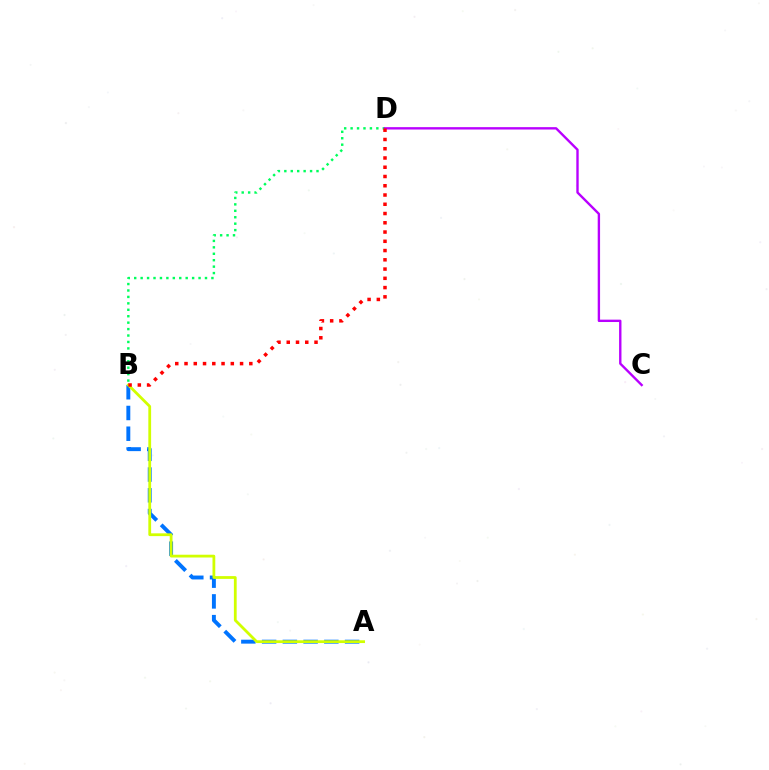{('A', 'B'): [{'color': '#0074ff', 'line_style': 'dashed', 'thickness': 2.82}, {'color': '#d1ff00', 'line_style': 'solid', 'thickness': 2.0}], ('B', 'D'): [{'color': '#00ff5c', 'line_style': 'dotted', 'thickness': 1.75}, {'color': '#ff0000', 'line_style': 'dotted', 'thickness': 2.52}], ('C', 'D'): [{'color': '#b900ff', 'line_style': 'solid', 'thickness': 1.71}]}